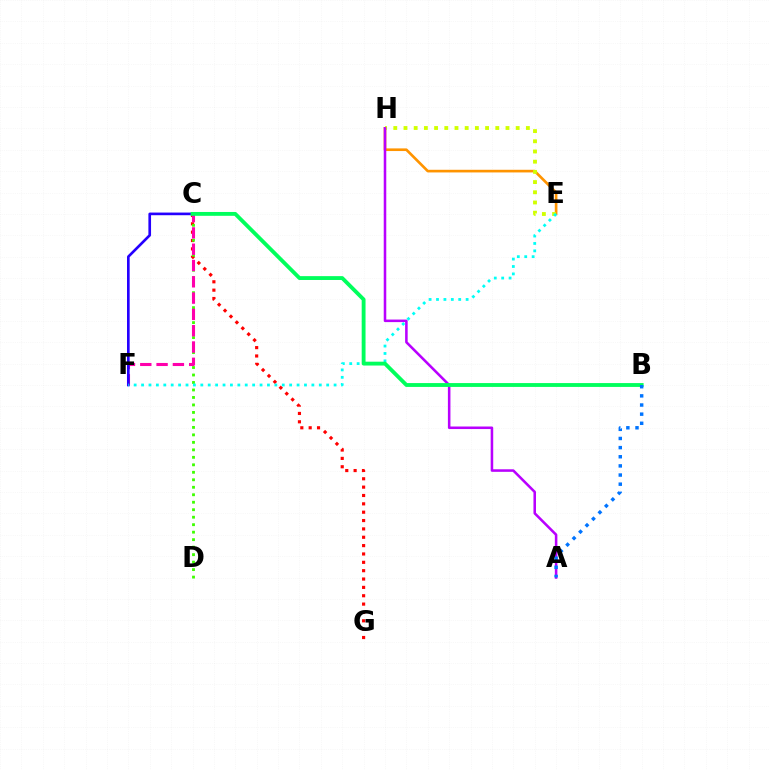{('E', 'H'): [{'color': '#ff9400', 'line_style': 'solid', 'thickness': 1.91}, {'color': '#d1ff00', 'line_style': 'dotted', 'thickness': 2.77}], ('C', 'G'): [{'color': '#ff0000', 'line_style': 'dotted', 'thickness': 2.27}], ('C', 'D'): [{'color': '#3dff00', 'line_style': 'dotted', 'thickness': 2.03}], ('C', 'F'): [{'color': '#ff00ac', 'line_style': 'dashed', 'thickness': 2.21}, {'color': '#2500ff', 'line_style': 'solid', 'thickness': 1.91}], ('A', 'H'): [{'color': '#b900ff', 'line_style': 'solid', 'thickness': 1.83}], ('E', 'F'): [{'color': '#00fff6', 'line_style': 'dotted', 'thickness': 2.01}], ('B', 'C'): [{'color': '#00ff5c', 'line_style': 'solid', 'thickness': 2.77}], ('A', 'B'): [{'color': '#0074ff', 'line_style': 'dotted', 'thickness': 2.48}]}